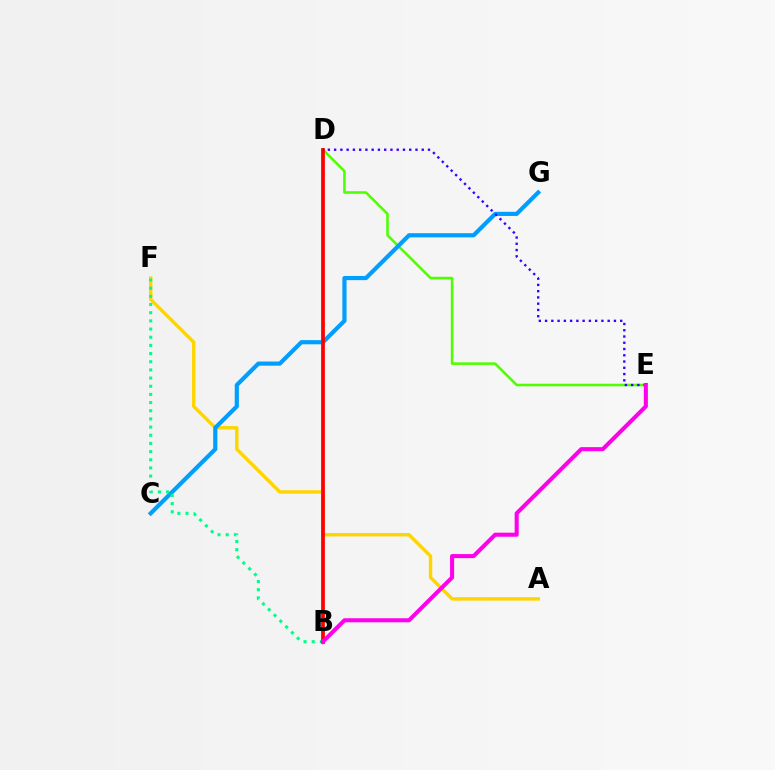{('A', 'F'): [{'color': '#ffd500', 'line_style': 'solid', 'thickness': 2.46}], ('D', 'E'): [{'color': '#4fff00', 'line_style': 'solid', 'thickness': 1.84}, {'color': '#3700ff', 'line_style': 'dotted', 'thickness': 1.7}], ('C', 'G'): [{'color': '#009eff', 'line_style': 'solid', 'thickness': 3.0}], ('B', 'D'): [{'color': '#ff0000', 'line_style': 'solid', 'thickness': 2.69}], ('B', 'F'): [{'color': '#00ff86', 'line_style': 'dotted', 'thickness': 2.22}], ('B', 'E'): [{'color': '#ff00ed', 'line_style': 'solid', 'thickness': 2.92}]}